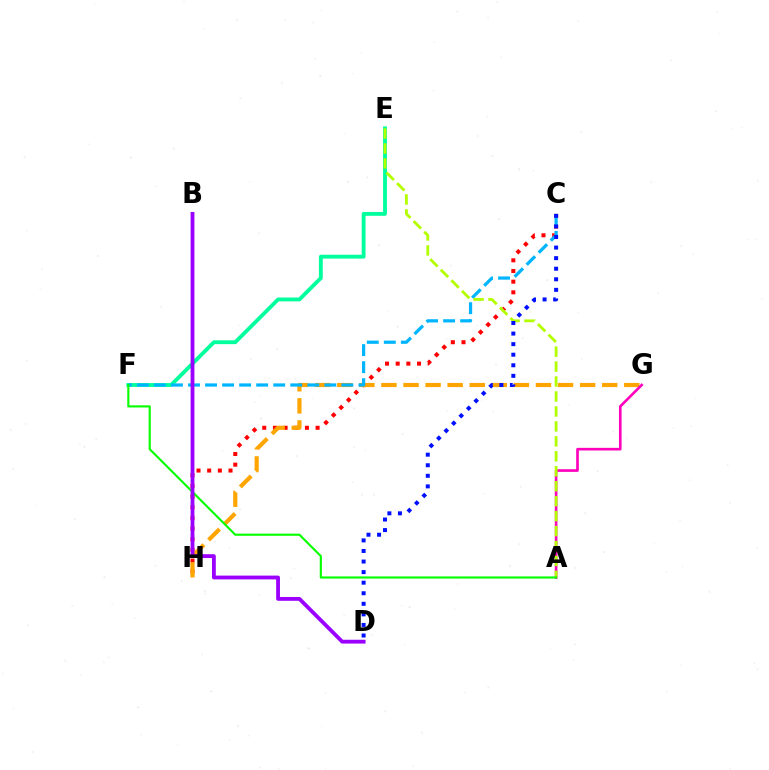{('E', 'F'): [{'color': '#00ff9d', 'line_style': 'solid', 'thickness': 2.77}], ('C', 'H'): [{'color': '#ff0000', 'line_style': 'dotted', 'thickness': 2.9}], ('G', 'H'): [{'color': '#ffa500', 'line_style': 'dashed', 'thickness': 3.0}], ('A', 'G'): [{'color': '#ff00bd', 'line_style': 'solid', 'thickness': 1.9}], ('C', 'F'): [{'color': '#00b5ff', 'line_style': 'dashed', 'thickness': 2.32}], ('A', 'E'): [{'color': '#b3ff00', 'line_style': 'dashed', 'thickness': 2.03}], ('C', 'D'): [{'color': '#0010ff', 'line_style': 'dotted', 'thickness': 2.87}], ('A', 'F'): [{'color': '#08ff00', 'line_style': 'solid', 'thickness': 1.55}], ('B', 'D'): [{'color': '#9b00ff', 'line_style': 'solid', 'thickness': 2.75}]}